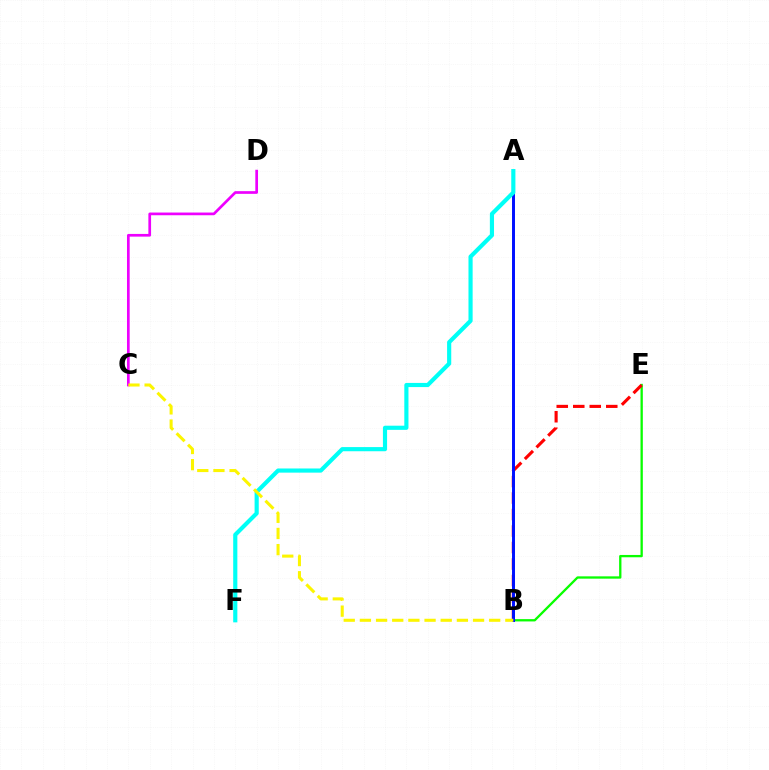{('B', 'E'): [{'color': '#08ff00', 'line_style': 'solid', 'thickness': 1.67}, {'color': '#ff0000', 'line_style': 'dashed', 'thickness': 2.24}], ('C', 'D'): [{'color': '#ee00ff', 'line_style': 'solid', 'thickness': 1.94}], ('A', 'B'): [{'color': '#0010ff', 'line_style': 'solid', 'thickness': 2.13}], ('A', 'F'): [{'color': '#00fff6', 'line_style': 'solid', 'thickness': 2.99}], ('B', 'C'): [{'color': '#fcf500', 'line_style': 'dashed', 'thickness': 2.2}]}